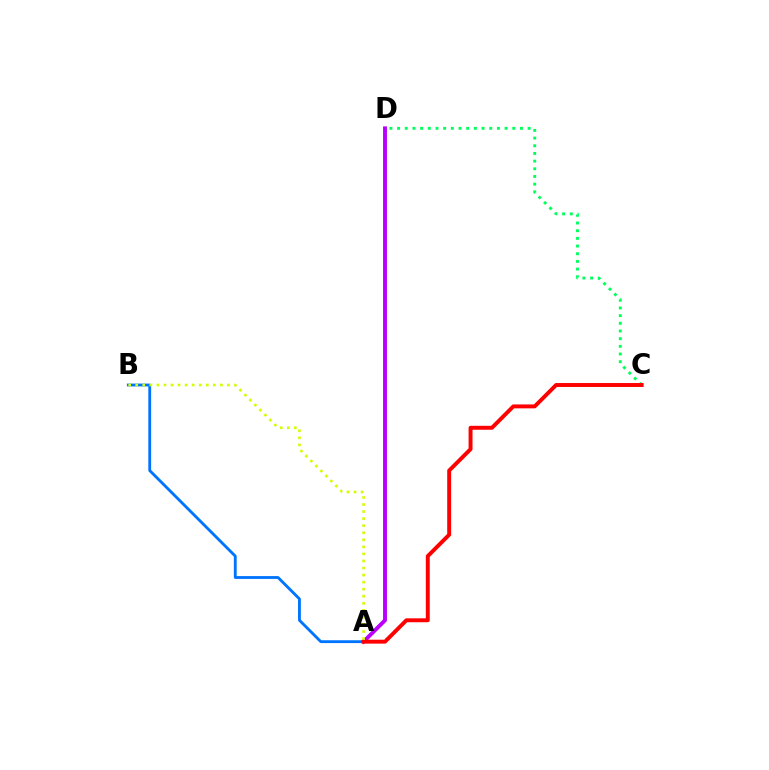{('A', 'B'): [{'color': '#0074ff', 'line_style': 'solid', 'thickness': 2.04}, {'color': '#d1ff00', 'line_style': 'dotted', 'thickness': 1.92}], ('A', 'D'): [{'color': '#b900ff', 'line_style': 'solid', 'thickness': 2.81}], ('C', 'D'): [{'color': '#00ff5c', 'line_style': 'dotted', 'thickness': 2.09}], ('A', 'C'): [{'color': '#ff0000', 'line_style': 'solid', 'thickness': 2.83}]}